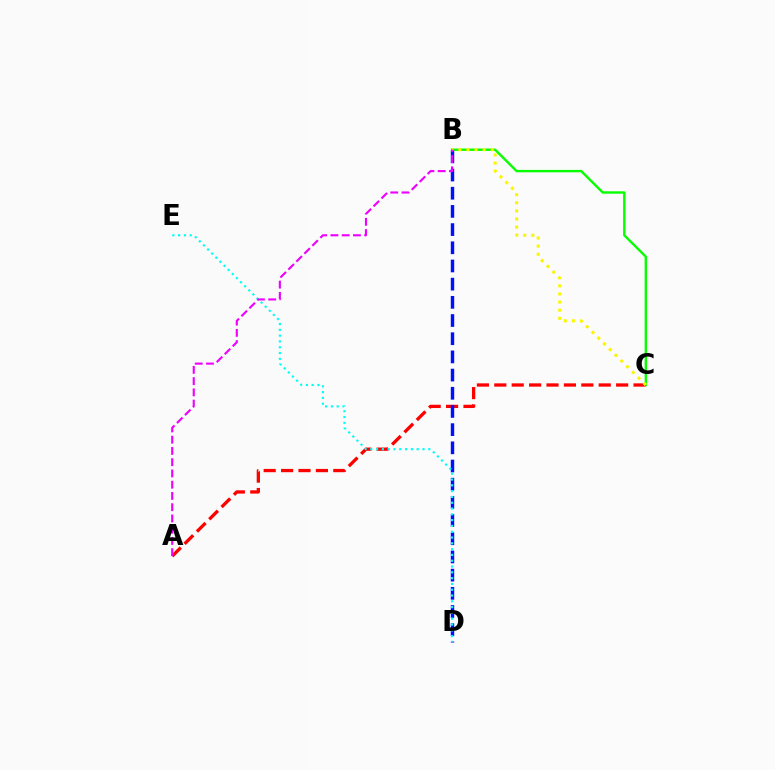{('B', 'C'): [{'color': '#08ff00', 'line_style': 'solid', 'thickness': 1.73}, {'color': '#fcf500', 'line_style': 'dotted', 'thickness': 2.2}], ('A', 'C'): [{'color': '#ff0000', 'line_style': 'dashed', 'thickness': 2.36}], ('B', 'D'): [{'color': '#0010ff', 'line_style': 'dashed', 'thickness': 2.47}], ('D', 'E'): [{'color': '#00fff6', 'line_style': 'dotted', 'thickness': 1.58}], ('A', 'B'): [{'color': '#ee00ff', 'line_style': 'dashed', 'thickness': 1.53}]}